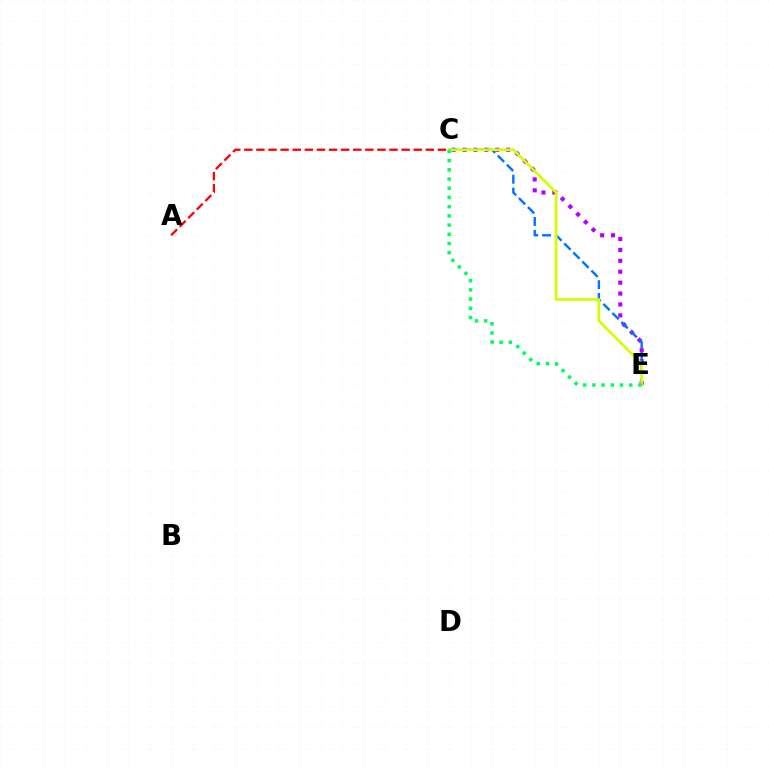{('A', 'C'): [{'color': '#ff0000', 'line_style': 'dashed', 'thickness': 1.64}], ('C', 'E'): [{'color': '#b900ff', 'line_style': 'dotted', 'thickness': 2.97}, {'color': '#0074ff', 'line_style': 'dashed', 'thickness': 1.74}, {'color': '#d1ff00', 'line_style': 'solid', 'thickness': 1.94}, {'color': '#00ff5c', 'line_style': 'dotted', 'thickness': 2.5}]}